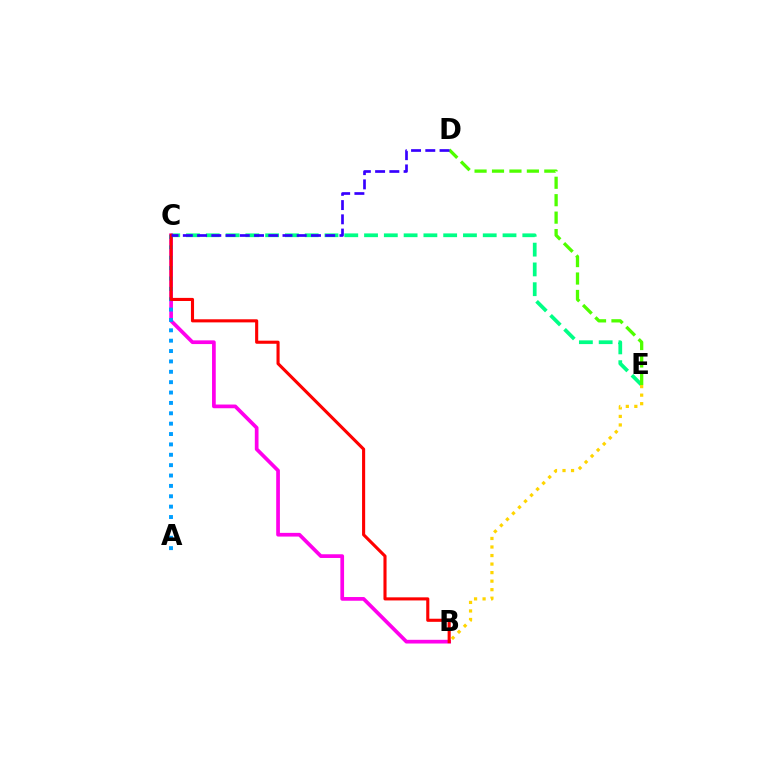{('C', 'E'): [{'color': '#00ff86', 'line_style': 'dashed', 'thickness': 2.69}], ('B', 'C'): [{'color': '#ff00ed', 'line_style': 'solid', 'thickness': 2.67}, {'color': '#ff0000', 'line_style': 'solid', 'thickness': 2.23}], ('A', 'C'): [{'color': '#009eff', 'line_style': 'dotted', 'thickness': 2.82}], ('D', 'E'): [{'color': '#4fff00', 'line_style': 'dashed', 'thickness': 2.37}], ('B', 'E'): [{'color': '#ffd500', 'line_style': 'dotted', 'thickness': 2.32}], ('C', 'D'): [{'color': '#3700ff', 'line_style': 'dashed', 'thickness': 1.93}]}